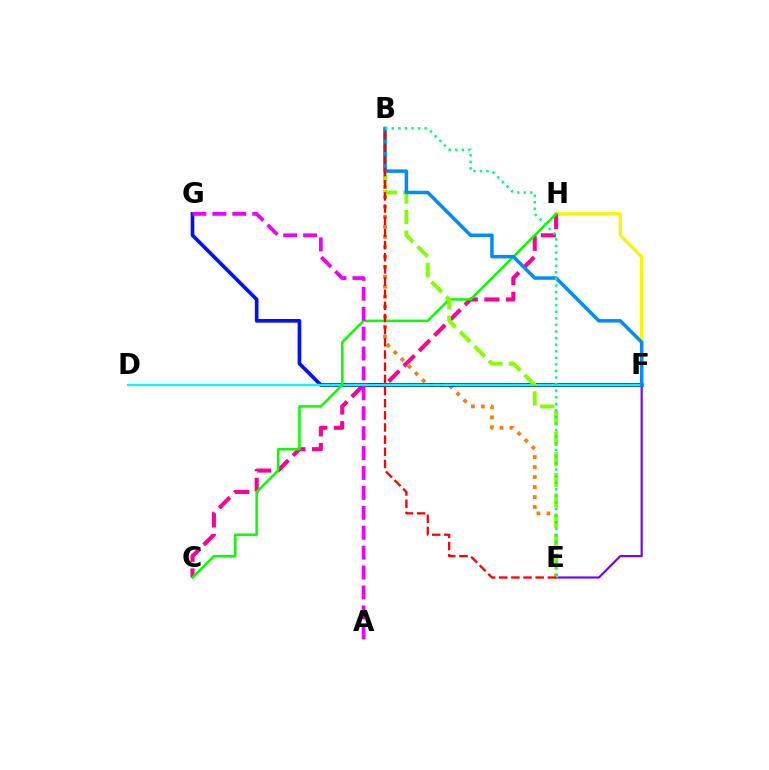{('F', 'H'): [{'color': '#fcf500', 'line_style': 'solid', 'thickness': 2.4}], ('C', 'H'): [{'color': '#ff0094', 'line_style': 'dashed', 'thickness': 2.94}, {'color': '#08ff00', 'line_style': 'solid', 'thickness': 1.81}], ('B', 'E'): [{'color': '#ff7c00', 'line_style': 'dotted', 'thickness': 2.72}, {'color': '#84ff00', 'line_style': 'dashed', 'thickness': 2.8}, {'color': '#00ff74', 'line_style': 'dotted', 'thickness': 1.79}, {'color': '#ff0000', 'line_style': 'dashed', 'thickness': 1.65}], ('F', 'G'): [{'color': '#0010ff', 'line_style': 'solid', 'thickness': 2.63}], ('D', 'F'): [{'color': '#00fff6', 'line_style': 'solid', 'thickness': 1.66}], ('E', 'F'): [{'color': '#7200ff', 'line_style': 'solid', 'thickness': 1.55}], ('A', 'G'): [{'color': '#ee00ff', 'line_style': 'dashed', 'thickness': 2.7}], ('B', 'F'): [{'color': '#008cff', 'line_style': 'solid', 'thickness': 2.52}]}